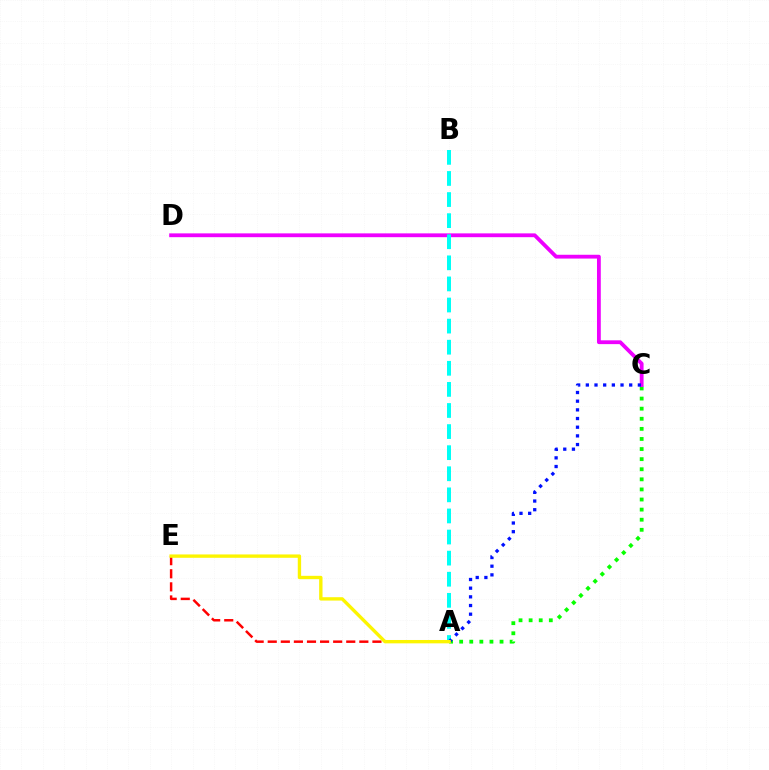{('A', 'C'): [{'color': '#08ff00', 'line_style': 'dotted', 'thickness': 2.74}, {'color': '#0010ff', 'line_style': 'dotted', 'thickness': 2.36}], ('C', 'D'): [{'color': '#ee00ff', 'line_style': 'solid', 'thickness': 2.74}], ('A', 'B'): [{'color': '#00fff6', 'line_style': 'dashed', 'thickness': 2.87}], ('A', 'E'): [{'color': '#ff0000', 'line_style': 'dashed', 'thickness': 1.78}, {'color': '#fcf500', 'line_style': 'solid', 'thickness': 2.41}]}